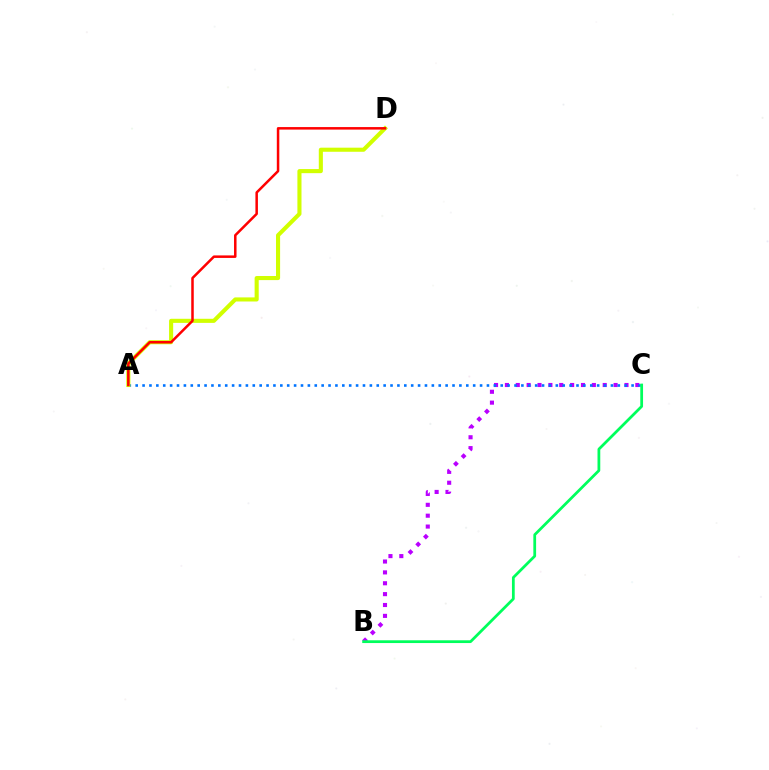{('B', 'C'): [{'color': '#b900ff', 'line_style': 'dotted', 'thickness': 2.95}, {'color': '#00ff5c', 'line_style': 'solid', 'thickness': 1.99}], ('A', 'C'): [{'color': '#0074ff', 'line_style': 'dotted', 'thickness': 1.87}], ('A', 'D'): [{'color': '#d1ff00', 'line_style': 'solid', 'thickness': 2.95}, {'color': '#ff0000', 'line_style': 'solid', 'thickness': 1.81}]}